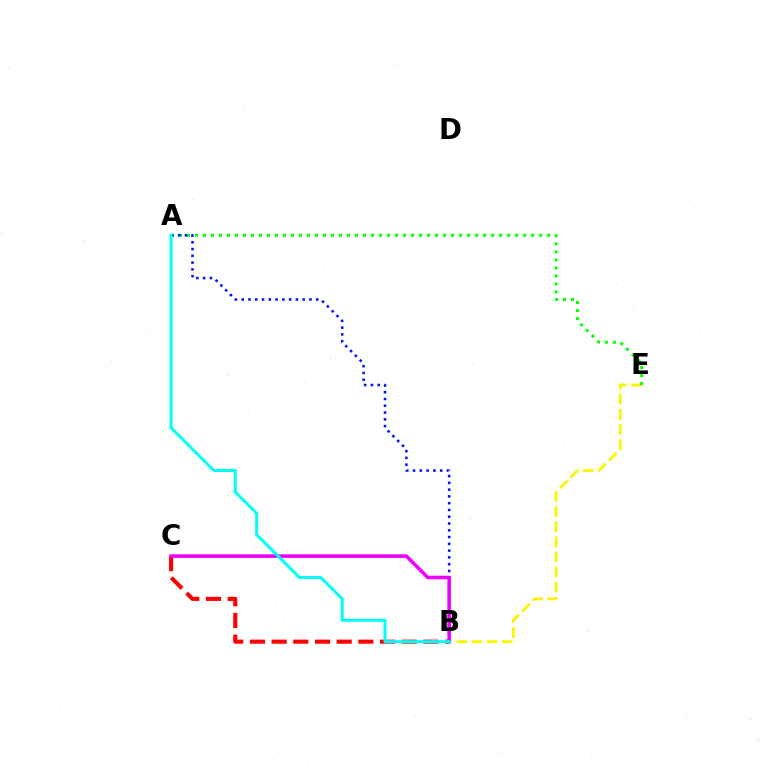{('B', 'C'): [{'color': '#ff0000', 'line_style': 'dashed', 'thickness': 2.95}, {'color': '#ee00ff', 'line_style': 'solid', 'thickness': 2.57}], ('B', 'E'): [{'color': '#fcf500', 'line_style': 'dashed', 'thickness': 2.06}], ('A', 'E'): [{'color': '#08ff00', 'line_style': 'dotted', 'thickness': 2.17}], ('A', 'B'): [{'color': '#0010ff', 'line_style': 'dotted', 'thickness': 1.84}, {'color': '#00fff6', 'line_style': 'solid', 'thickness': 2.17}]}